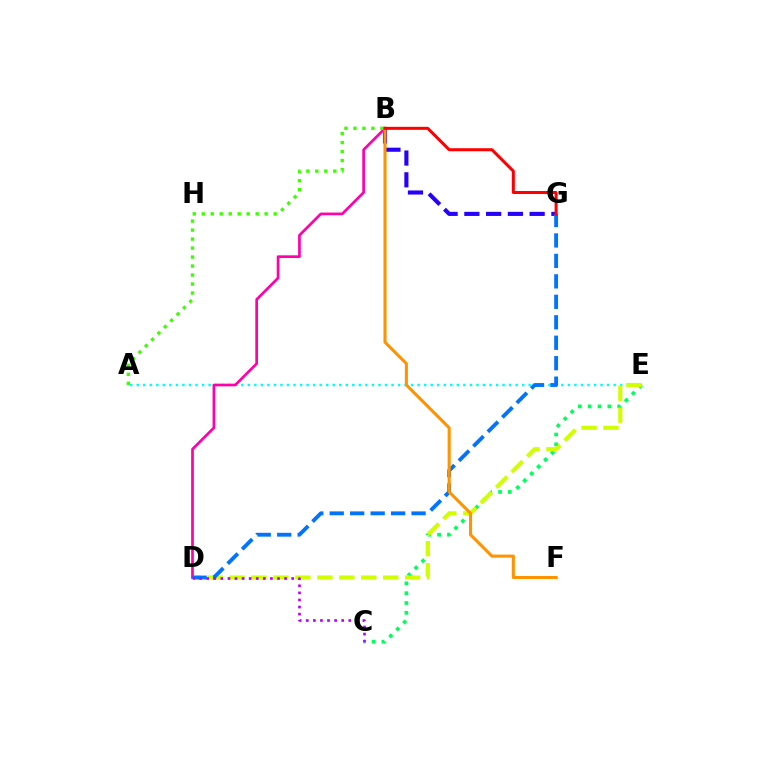{('C', 'E'): [{'color': '#00ff5c', 'line_style': 'dotted', 'thickness': 2.67}], ('A', 'E'): [{'color': '#00fff6', 'line_style': 'dotted', 'thickness': 1.77}], ('D', 'E'): [{'color': '#d1ff00', 'line_style': 'dashed', 'thickness': 2.98}], ('B', 'G'): [{'color': '#2500ff', 'line_style': 'dashed', 'thickness': 2.96}, {'color': '#ff0000', 'line_style': 'solid', 'thickness': 2.17}], ('B', 'D'): [{'color': '#ff00ac', 'line_style': 'solid', 'thickness': 1.94}], ('D', 'G'): [{'color': '#0074ff', 'line_style': 'dashed', 'thickness': 2.78}], ('A', 'B'): [{'color': '#3dff00', 'line_style': 'dotted', 'thickness': 2.44}], ('C', 'D'): [{'color': '#b900ff', 'line_style': 'dotted', 'thickness': 1.92}], ('B', 'F'): [{'color': '#ff9400', 'line_style': 'solid', 'thickness': 2.21}]}